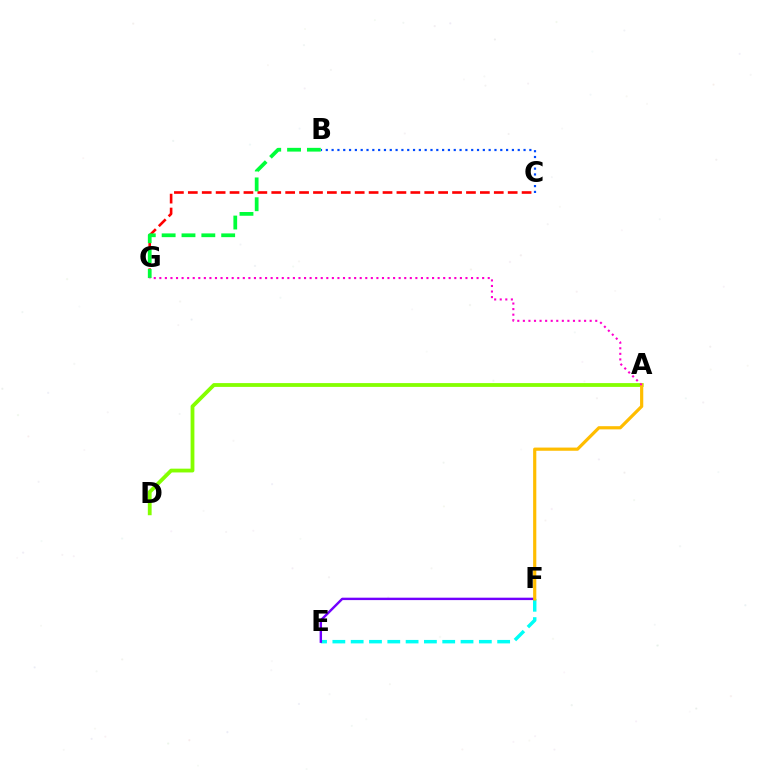{('E', 'F'): [{'color': '#00fff6', 'line_style': 'dashed', 'thickness': 2.49}, {'color': '#7200ff', 'line_style': 'solid', 'thickness': 1.73}], ('C', 'G'): [{'color': '#ff0000', 'line_style': 'dashed', 'thickness': 1.89}], ('A', 'D'): [{'color': '#84ff00', 'line_style': 'solid', 'thickness': 2.73}], ('B', 'G'): [{'color': '#00ff39', 'line_style': 'dashed', 'thickness': 2.7}], ('B', 'C'): [{'color': '#004bff', 'line_style': 'dotted', 'thickness': 1.58}], ('A', 'F'): [{'color': '#ffbd00', 'line_style': 'solid', 'thickness': 2.3}], ('A', 'G'): [{'color': '#ff00cf', 'line_style': 'dotted', 'thickness': 1.51}]}